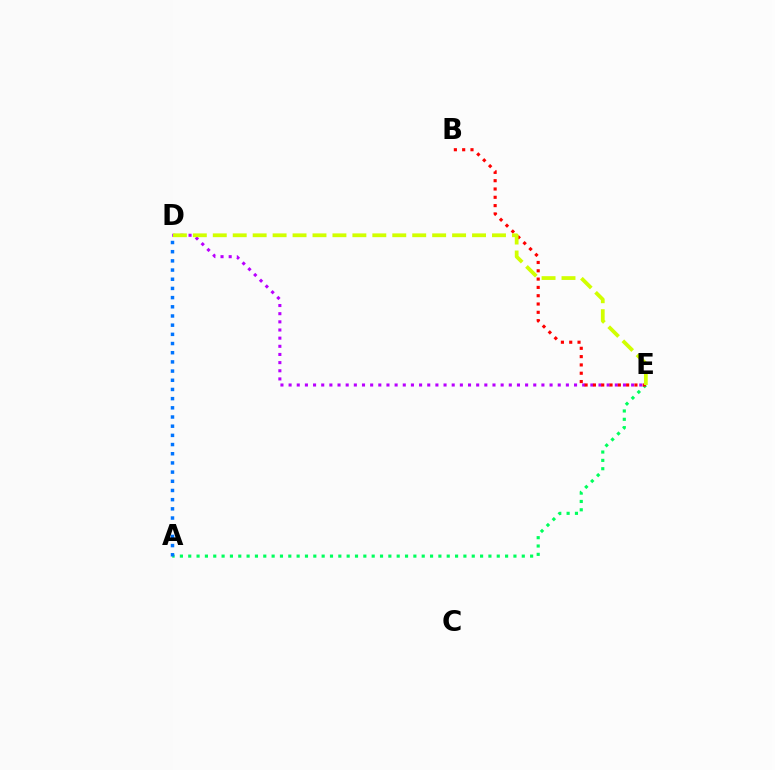{('A', 'E'): [{'color': '#00ff5c', 'line_style': 'dotted', 'thickness': 2.27}], ('D', 'E'): [{'color': '#b900ff', 'line_style': 'dotted', 'thickness': 2.22}, {'color': '#d1ff00', 'line_style': 'dashed', 'thickness': 2.71}], ('B', 'E'): [{'color': '#ff0000', 'line_style': 'dotted', 'thickness': 2.26}], ('A', 'D'): [{'color': '#0074ff', 'line_style': 'dotted', 'thickness': 2.5}]}